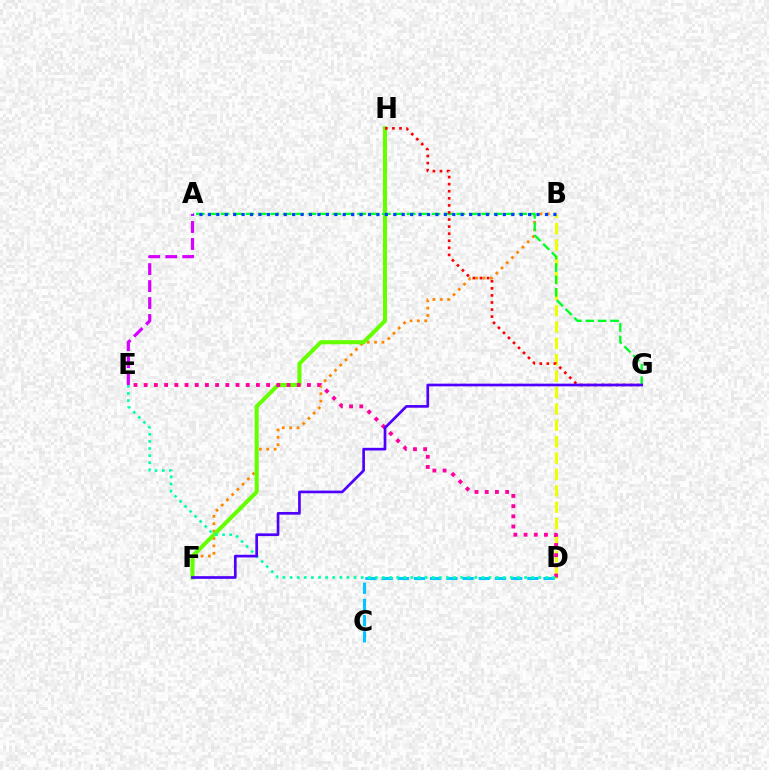{('B', 'F'): [{'color': '#ff8800', 'line_style': 'dotted', 'thickness': 2.01}], ('B', 'D'): [{'color': '#eeff00', 'line_style': 'dashed', 'thickness': 2.23}], ('A', 'E'): [{'color': '#d600ff', 'line_style': 'dashed', 'thickness': 2.31}], ('F', 'H'): [{'color': '#66ff00', 'line_style': 'solid', 'thickness': 2.92}], ('C', 'D'): [{'color': '#00c7ff', 'line_style': 'dashed', 'thickness': 2.2}], ('D', 'E'): [{'color': '#ff00a0', 'line_style': 'dotted', 'thickness': 2.77}, {'color': '#00ffaf', 'line_style': 'dotted', 'thickness': 1.93}], ('A', 'G'): [{'color': '#00ff27', 'line_style': 'dashed', 'thickness': 1.68}], ('G', 'H'): [{'color': '#ff0000', 'line_style': 'dotted', 'thickness': 1.92}], ('A', 'B'): [{'color': '#003fff', 'line_style': 'dotted', 'thickness': 2.29}], ('F', 'G'): [{'color': '#4f00ff', 'line_style': 'solid', 'thickness': 1.93}]}